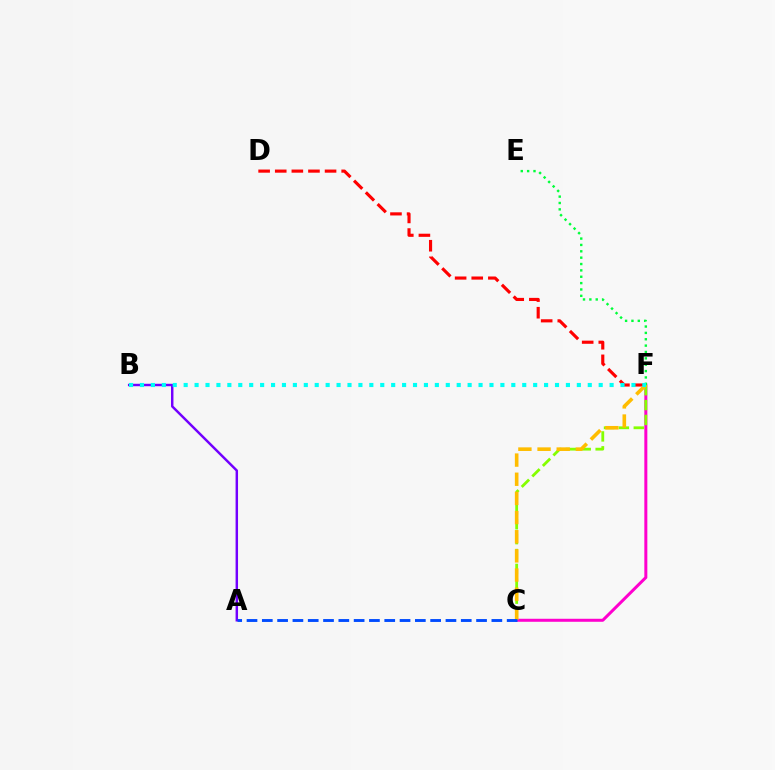{('A', 'B'): [{'color': '#7200ff', 'line_style': 'solid', 'thickness': 1.77}], ('C', 'F'): [{'color': '#ff00cf', 'line_style': 'solid', 'thickness': 2.17}, {'color': '#84ff00', 'line_style': 'dashed', 'thickness': 2.02}, {'color': '#ffbd00', 'line_style': 'dashed', 'thickness': 2.6}], ('D', 'F'): [{'color': '#ff0000', 'line_style': 'dashed', 'thickness': 2.26}], ('E', 'F'): [{'color': '#00ff39', 'line_style': 'dotted', 'thickness': 1.73}], ('B', 'F'): [{'color': '#00fff6', 'line_style': 'dotted', 'thickness': 2.97}], ('A', 'C'): [{'color': '#004bff', 'line_style': 'dashed', 'thickness': 2.08}]}